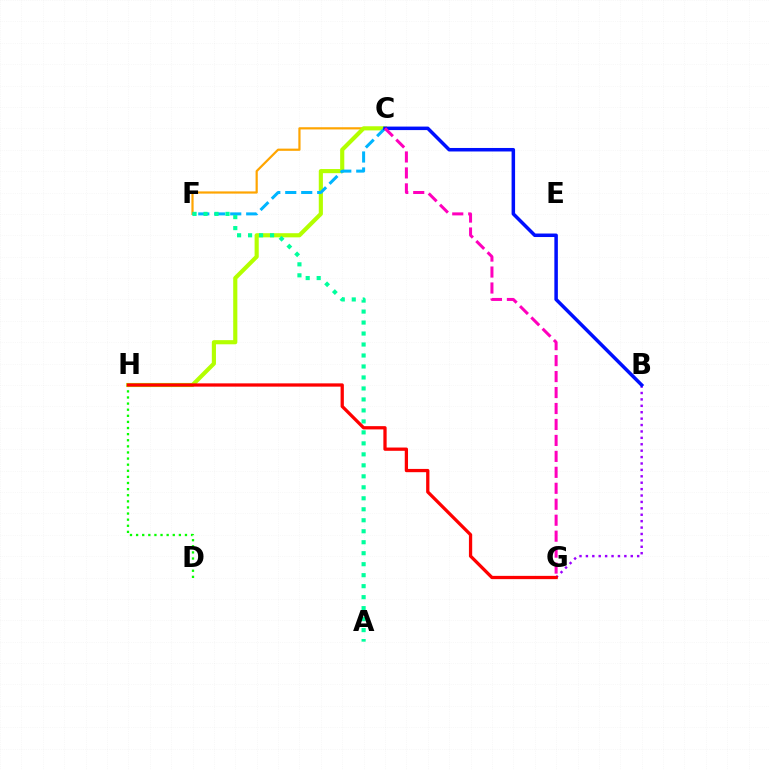{('B', 'G'): [{'color': '#9b00ff', 'line_style': 'dotted', 'thickness': 1.74}], ('C', 'F'): [{'color': '#ffa500', 'line_style': 'solid', 'thickness': 1.59}, {'color': '#00b5ff', 'line_style': 'dashed', 'thickness': 2.17}], ('D', 'H'): [{'color': '#08ff00', 'line_style': 'dotted', 'thickness': 1.66}], ('C', 'H'): [{'color': '#b3ff00', 'line_style': 'solid', 'thickness': 2.98}], ('B', 'C'): [{'color': '#0010ff', 'line_style': 'solid', 'thickness': 2.52}], ('A', 'F'): [{'color': '#00ff9d', 'line_style': 'dotted', 'thickness': 2.98}], ('C', 'G'): [{'color': '#ff00bd', 'line_style': 'dashed', 'thickness': 2.17}], ('G', 'H'): [{'color': '#ff0000', 'line_style': 'solid', 'thickness': 2.35}]}